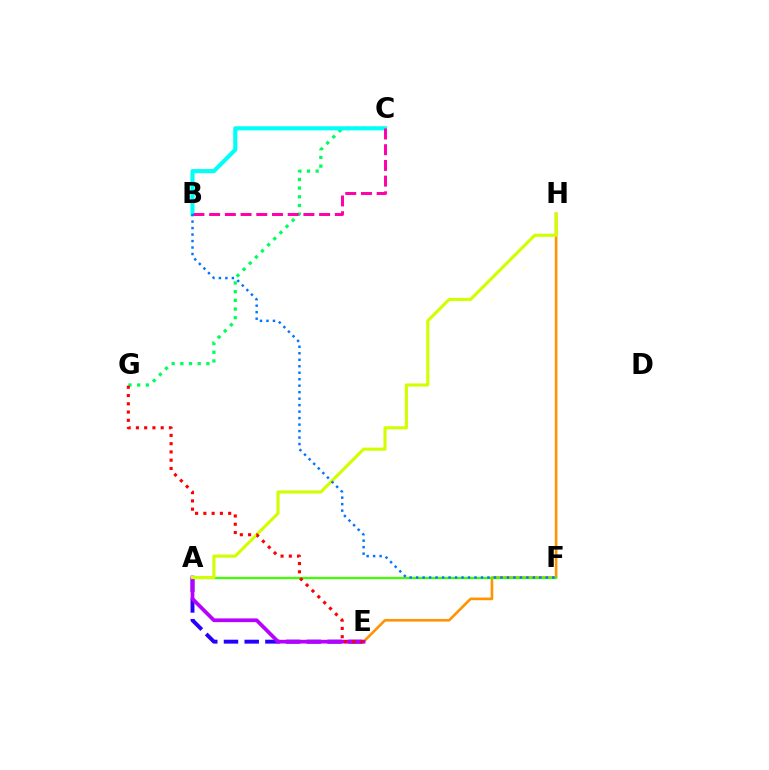{('A', 'E'): [{'color': '#2500ff', 'line_style': 'dashed', 'thickness': 2.82}, {'color': '#b900ff', 'line_style': 'solid', 'thickness': 2.68}], ('E', 'H'): [{'color': '#ff9400', 'line_style': 'solid', 'thickness': 1.89}], ('C', 'G'): [{'color': '#00ff5c', 'line_style': 'dotted', 'thickness': 2.36}], ('A', 'F'): [{'color': '#3dff00', 'line_style': 'solid', 'thickness': 1.62}], ('B', 'C'): [{'color': '#00fff6', 'line_style': 'solid', 'thickness': 2.96}, {'color': '#ff00ac', 'line_style': 'dashed', 'thickness': 2.13}], ('A', 'H'): [{'color': '#d1ff00', 'line_style': 'solid', 'thickness': 2.24}], ('E', 'G'): [{'color': '#ff0000', 'line_style': 'dotted', 'thickness': 2.25}], ('B', 'F'): [{'color': '#0074ff', 'line_style': 'dotted', 'thickness': 1.76}]}